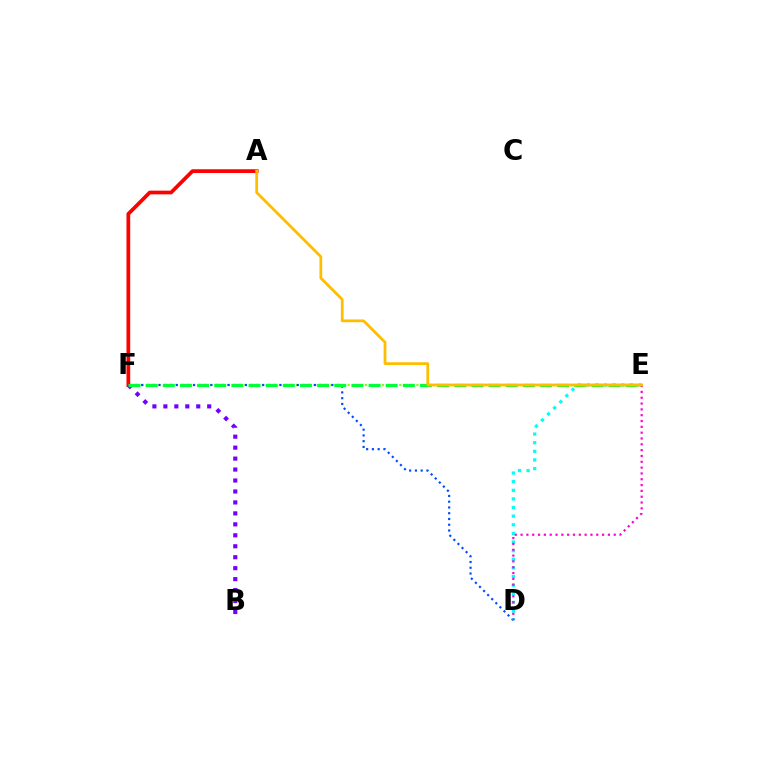{('E', 'F'): [{'color': '#84ff00', 'line_style': 'dotted', 'thickness': 1.56}, {'color': '#00ff39', 'line_style': 'dashed', 'thickness': 2.33}], ('D', 'F'): [{'color': '#004bff', 'line_style': 'dotted', 'thickness': 1.57}], ('A', 'F'): [{'color': '#ff0000', 'line_style': 'solid', 'thickness': 2.68}], ('B', 'F'): [{'color': '#7200ff', 'line_style': 'dotted', 'thickness': 2.98}], ('D', 'E'): [{'color': '#00fff6', 'line_style': 'dotted', 'thickness': 2.34}, {'color': '#ff00cf', 'line_style': 'dotted', 'thickness': 1.58}], ('A', 'E'): [{'color': '#ffbd00', 'line_style': 'solid', 'thickness': 1.99}]}